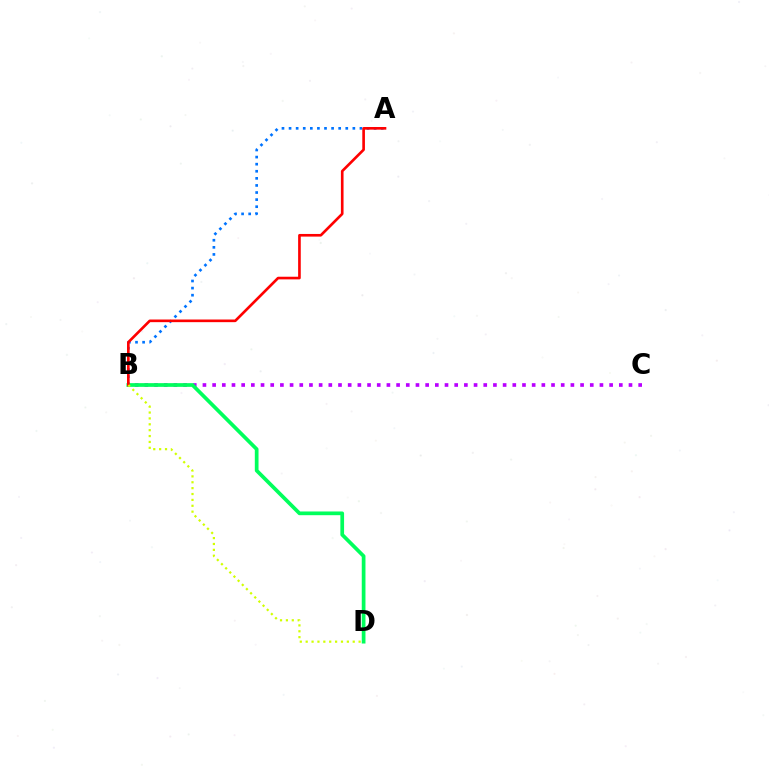{('B', 'C'): [{'color': '#b900ff', 'line_style': 'dotted', 'thickness': 2.63}], ('A', 'B'): [{'color': '#0074ff', 'line_style': 'dotted', 'thickness': 1.93}, {'color': '#ff0000', 'line_style': 'solid', 'thickness': 1.9}], ('B', 'D'): [{'color': '#00ff5c', 'line_style': 'solid', 'thickness': 2.67}, {'color': '#d1ff00', 'line_style': 'dotted', 'thickness': 1.6}]}